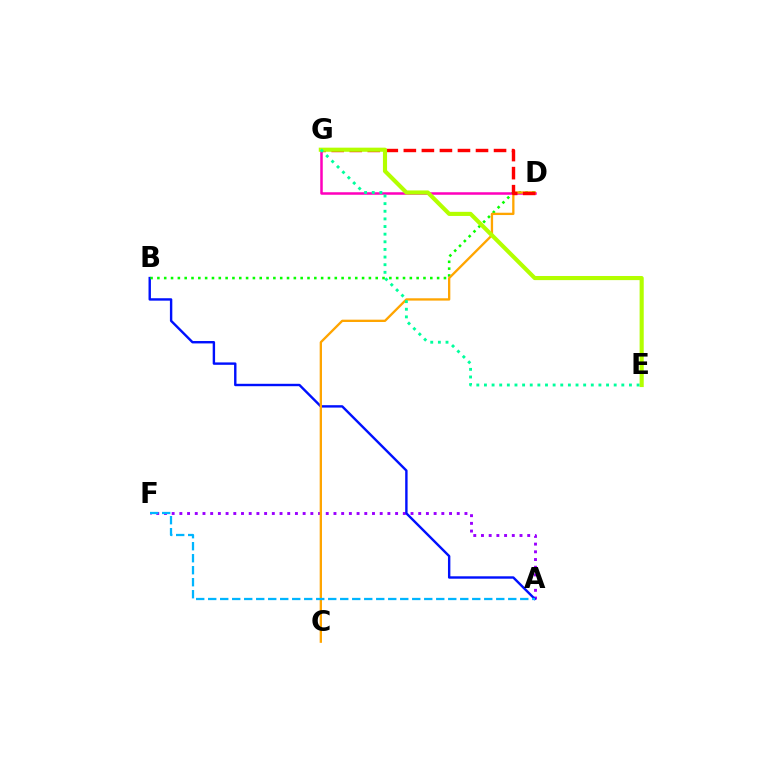{('A', 'F'): [{'color': '#9b00ff', 'line_style': 'dotted', 'thickness': 2.09}, {'color': '#00b5ff', 'line_style': 'dashed', 'thickness': 1.63}], ('D', 'G'): [{'color': '#ff00bd', 'line_style': 'solid', 'thickness': 1.81}, {'color': '#ff0000', 'line_style': 'dashed', 'thickness': 2.45}], ('A', 'B'): [{'color': '#0010ff', 'line_style': 'solid', 'thickness': 1.73}], ('B', 'D'): [{'color': '#08ff00', 'line_style': 'dotted', 'thickness': 1.85}], ('C', 'D'): [{'color': '#ffa500', 'line_style': 'solid', 'thickness': 1.67}], ('E', 'G'): [{'color': '#b3ff00', 'line_style': 'solid', 'thickness': 2.97}, {'color': '#00ff9d', 'line_style': 'dotted', 'thickness': 2.07}]}